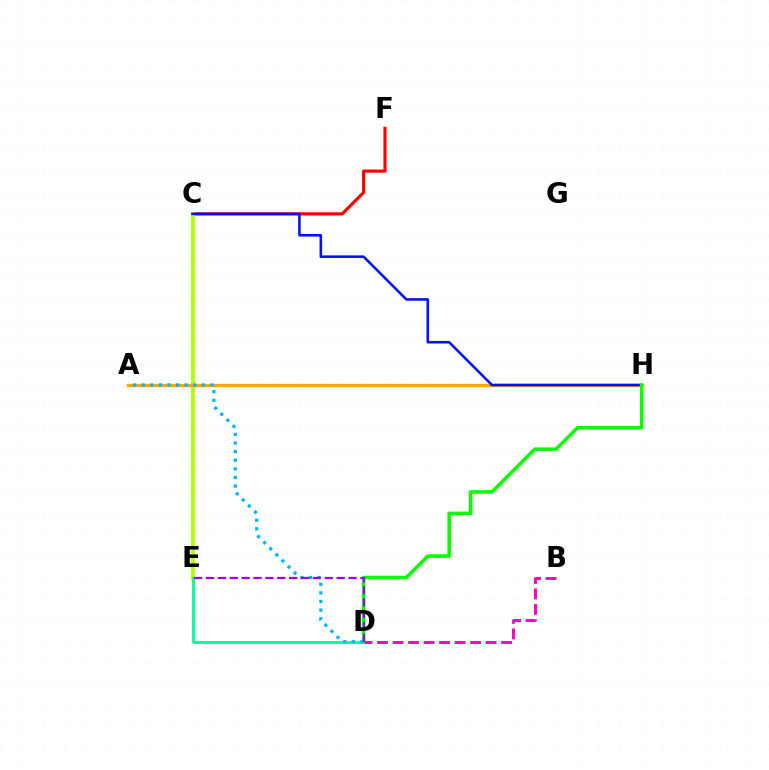{('C', 'F'): [{'color': '#ff0000', 'line_style': 'solid', 'thickness': 2.27}], ('C', 'E'): [{'color': '#b3ff00', 'line_style': 'solid', 'thickness': 2.82}], ('A', 'H'): [{'color': '#ffa500', 'line_style': 'solid', 'thickness': 2.41}], ('C', 'H'): [{'color': '#0010ff', 'line_style': 'solid', 'thickness': 1.84}], ('D', 'E'): [{'color': '#00ff9d', 'line_style': 'solid', 'thickness': 2.05}, {'color': '#9b00ff', 'line_style': 'dashed', 'thickness': 1.61}], ('D', 'H'): [{'color': '#08ff00', 'line_style': 'solid', 'thickness': 2.53}], ('A', 'D'): [{'color': '#00b5ff', 'line_style': 'dotted', 'thickness': 2.34}], ('B', 'D'): [{'color': '#ff00bd', 'line_style': 'dashed', 'thickness': 2.11}]}